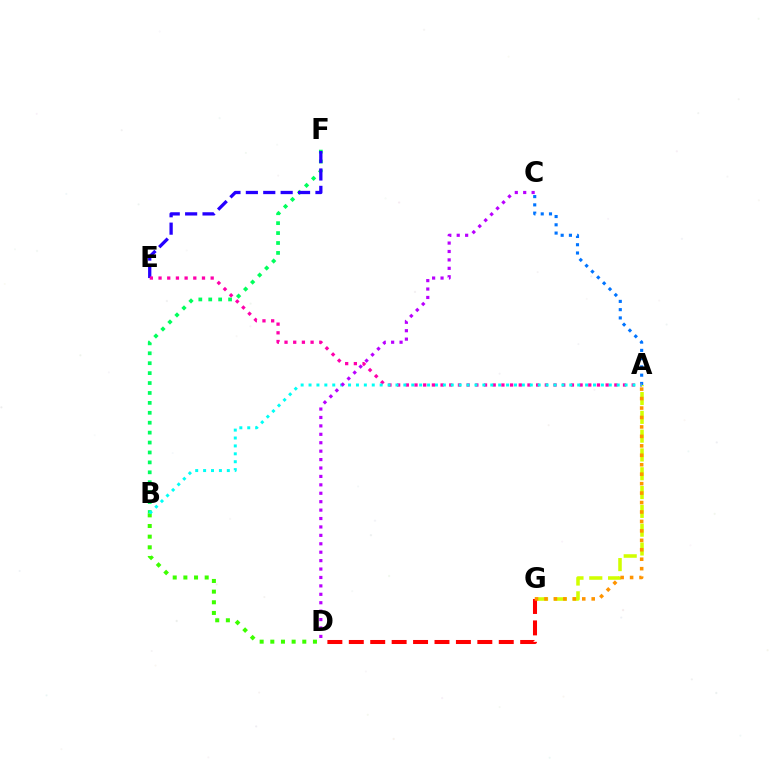{('B', 'D'): [{'color': '#3dff00', 'line_style': 'dotted', 'thickness': 2.9}], ('B', 'F'): [{'color': '#00ff5c', 'line_style': 'dotted', 'thickness': 2.7}], ('A', 'C'): [{'color': '#0074ff', 'line_style': 'dotted', 'thickness': 2.25}], ('E', 'F'): [{'color': '#2500ff', 'line_style': 'dashed', 'thickness': 2.36}], ('A', 'G'): [{'color': '#d1ff00', 'line_style': 'dashed', 'thickness': 2.55}, {'color': '#ff9400', 'line_style': 'dotted', 'thickness': 2.57}], ('D', 'G'): [{'color': '#ff0000', 'line_style': 'dashed', 'thickness': 2.91}], ('A', 'E'): [{'color': '#ff00ac', 'line_style': 'dotted', 'thickness': 2.36}], ('A', 'B'): [{'color': '#00fff6', 'line_style': 'dotted', 'thickness': 2.15}], ('C', 'D'): [{'color': '#b900ff', 'line_style': 'dotted', 'thickness': 2.29}]}